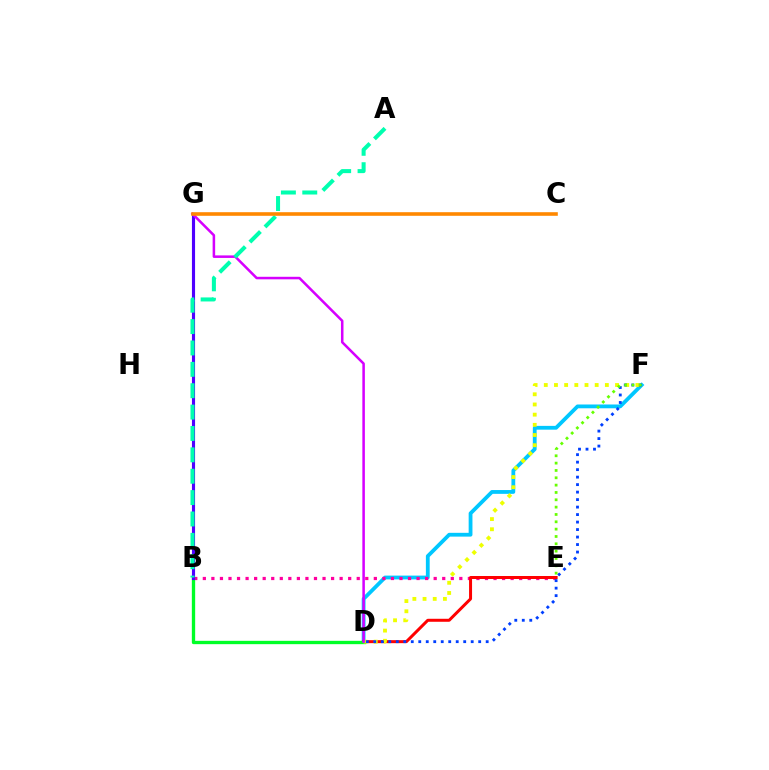{('D', 'F'): [{'color': '#00c7ff', 'line_style': 'solid', 'thickness': 2.73}, {'color': '#eeff00', 'line_style': 'dotted', 'thickness': 2.77}, {'color': '#003fff', 'line_style': 'dotted', 'thickness': 2.04}], ('B', 'E'): [{'color': '#ff00a0', 'line_style': 'dotted', 'thickness': 2.32}], ('D', 'E'): [{'color': '#ff0000', 'line_style': 'solid', 'thickness': 2.16}], ('B', 'D'): [{'color': '#00ff27', 'line_style': 'solid', 'thickness': 2.4}], ('B', 'G'): [{'color': '#4f00ff', 'line_style': 'solid', 'thickness': 2.25}], ('D', 'G'): [{'color': '#d600ff', 'line_style': 'solid', 'thickness': 1.82}], ('A', 'B'): [{'color': '#00ffaf', 'line_style': 'dashed', 'thickness': 2.9}], ('E', 'F'): [{'color': '#66ff00', 'line_style': 'dotted', 'thickness': 1.99}], ('C', 'G'): [{'color': '#ff8800', 'line_style': 'solid', 'thickness': 2.59}]}